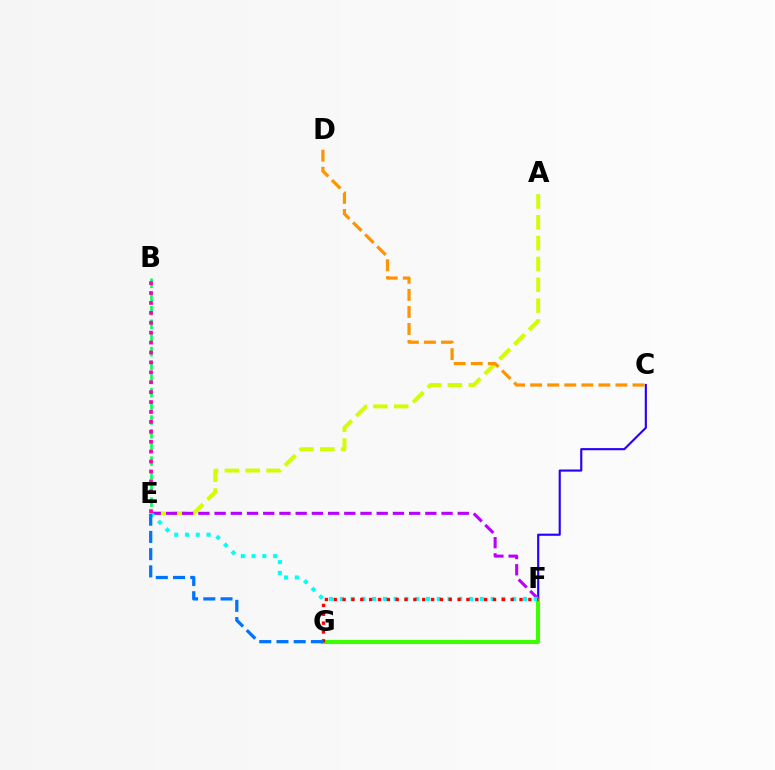{('C', 'F'): [{'color': '#2500ff', 'line_style': 'solid', 'thickness': 1.53}], ('A', 'E'): [{'color': '#d1ff00', 'line_style': 'dashed', 'thickness': 2.83}], ('F', 'G'): [{'color': '#3dff00', 'line_style': 'solid', 'thickness': 2.94}, {'color': '#ff0000', 'line_style': 'dotted', 'thickness': 2.4}], ('E', 'F'): [{'color': '#b900ff', 'line_style': 'dashed', 'thickness': 2.2}, {'color': '#00fff6', 'line_style': 'dotted', 'thickness': 2.93}], ('C', 'D'): [{'color': '#ff9400', 'line_style': 'dashed', 'thickness': 2.32}], ('E', 'G'): [{'color': '#0074ff', 'line_style': 'dashed', 'thickness': 2.34}], ('B', 'E'): [{'color': '#00ff5c', 'line_style': 'dashed', 'thickness': 1.86}, {'color': '#ff00ac', 'line_style': 'dotted', 'thickness': 2.69}]}